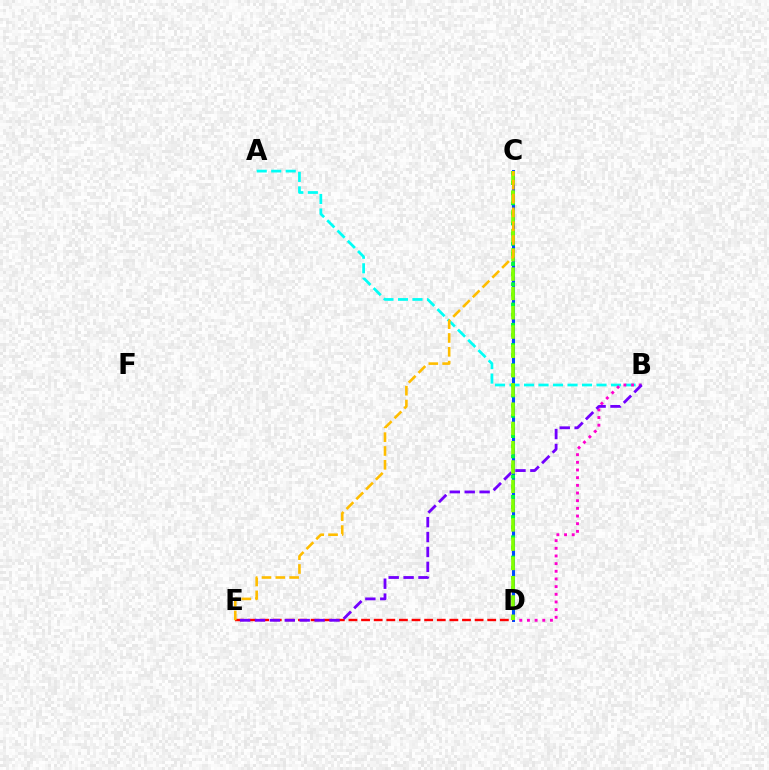{('A', 'B'): [{'color': '#00fff6', 'line_style': 'dashed', 'thickness': 1.97}], ('B', 'D'): [{'color': '#ff00cf', 'line_style': 'dotted', 'thickness': 2.08}], ('C', 'D'): [{'color': '#004bff', 'line_style': 'solid', 'thickness': 2.2}, {'color': '#00ff39', 'line_style': 'dotted', 'thickness': 2.75}, {'color': '#84ff00', 'line_style': 'dashed', 'thickness': 2.62}], ('D', 'E'): [{'color': '#ff0000', 'line_style': 'dashed', 'thickness': 1.71}], ('B', 'E'): [{'color': '#7200ff', 'line_style': 'dashed', 'thickness': 2.02}], ('C', 'E'): [{'color': '#ffbd00', 'line_style': 'dashed', 'thickness': 1.88}]}